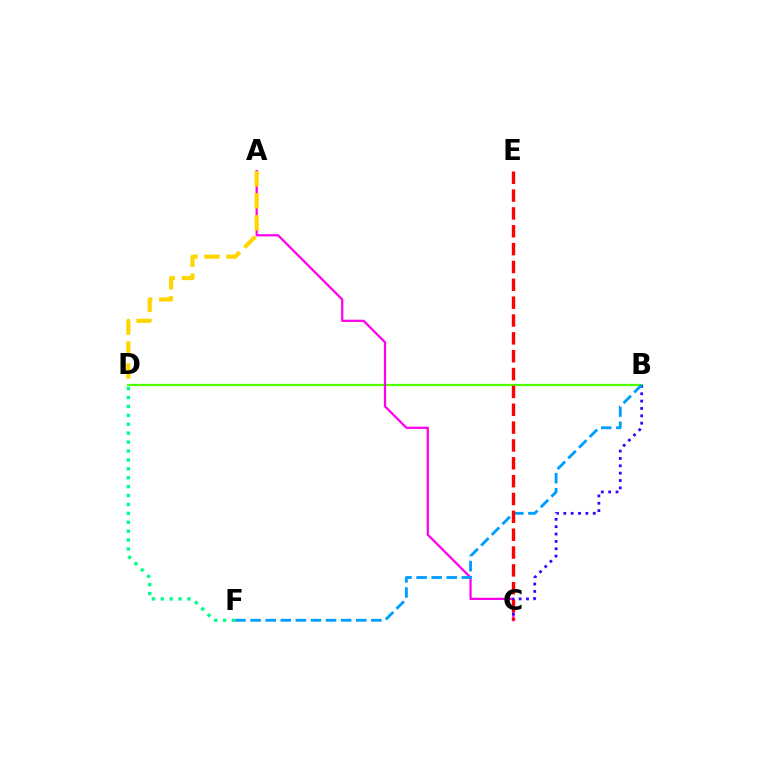{('B', 'D'): [{'color': '#4fff00', 'line_style': 'solid', 'thickness': 1.6}], ('D', 'F'): [{'color': '#00ff86', 'line_style': 'dotted', 'thickness': 2.42}], ('A', 'C'): [{'color': '#ff00ed', 'line_style': 'solid', 'thickness': 1.62}], ('B', 'C'): [{'color': '#3700ff', 'line_style': 'dotted', 'thickness': 2.0}], ('B', 'F'): [{'color': '#009eff', 'line_style': 'dashed', 'thickness': 2.05}], ('C', 'E'): [{'color': '#ff0000', 'line_style': 'dashed', 'thickness': 2.42}], ('A', 'D'): [{'color': '#ffd500', 'line_style': 'dashed', 'thickness': 2.99}]}